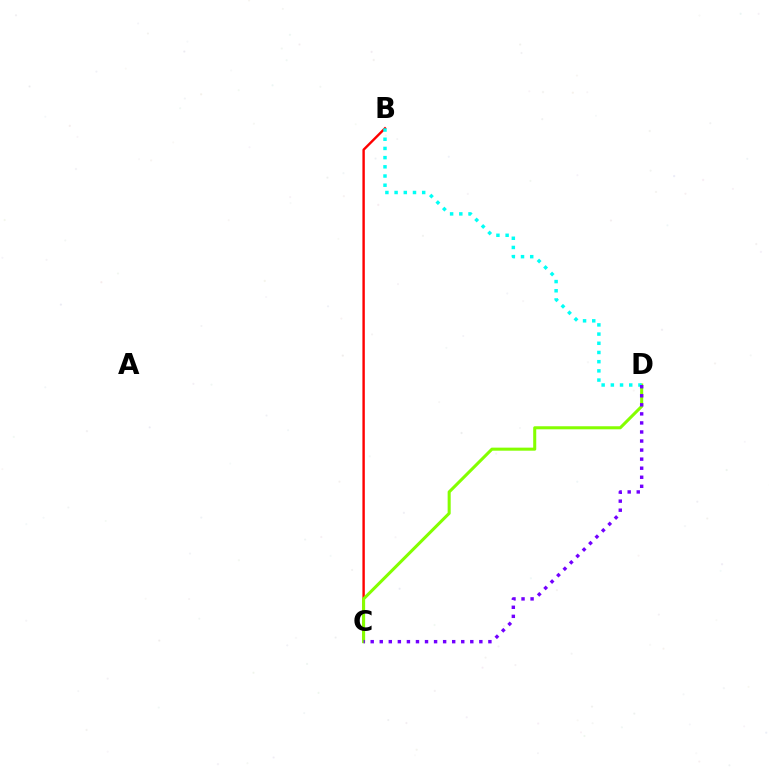{('B', 'C'): [{'color': '#ff0000', 'line_style': 'solid', 'thickness': 1.73}], ('C', 'D'): [{'color': '#84ff00', 'line_style': 'solid', 'thickness': 2.2}, {'color': '#7200ff', 'line_style': 'dotted', 'thickness': 2.46}], ('B', 'D'): [{'color': '#00fff6', 'line_style': 'dotted', 'thickness': 2.5}]}